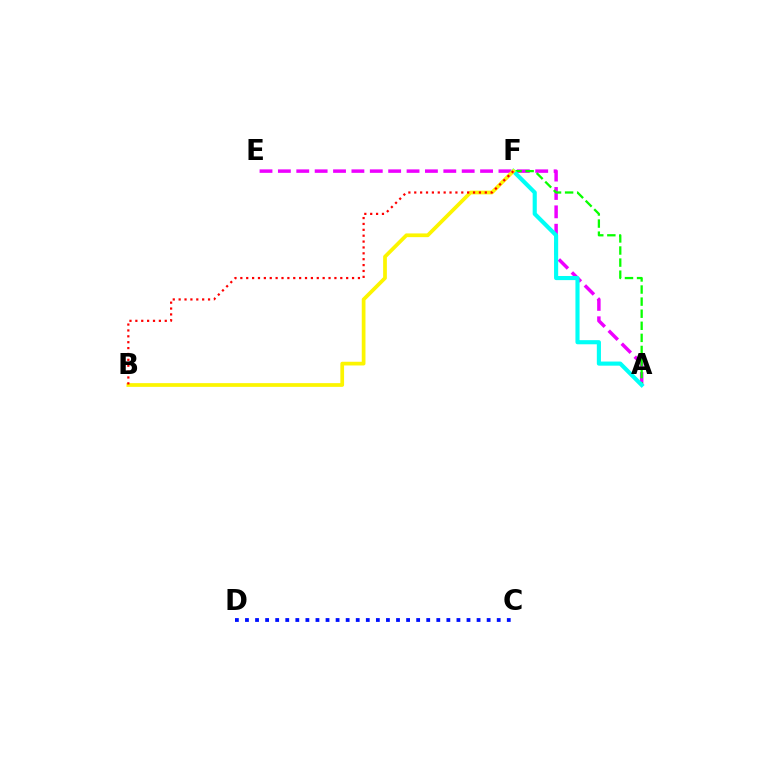{('A', 'E'): [{'color': '#ee00ff', 'line_style': 'dashed', 'thickness': 2.5}], ('A', 'F'): [{'color': '#08ff00', 'line_style': 'dashed', 'thickness': 1.64}, {'color': '#00fff6', 'line_style': 'solid', 'thickness': 2.97}], ('B', 'F'): [{'color': '#fcf500', 'line_style': 'solid', 'thickness': 2.68}, {'color': '#ff0000', 'line_style': 'dotted', 'thickness': 1.6}], ('C', 'D'): [{'color': '#0010ff', 'line_style': 'dotted', 'thickness': 2.74}]}